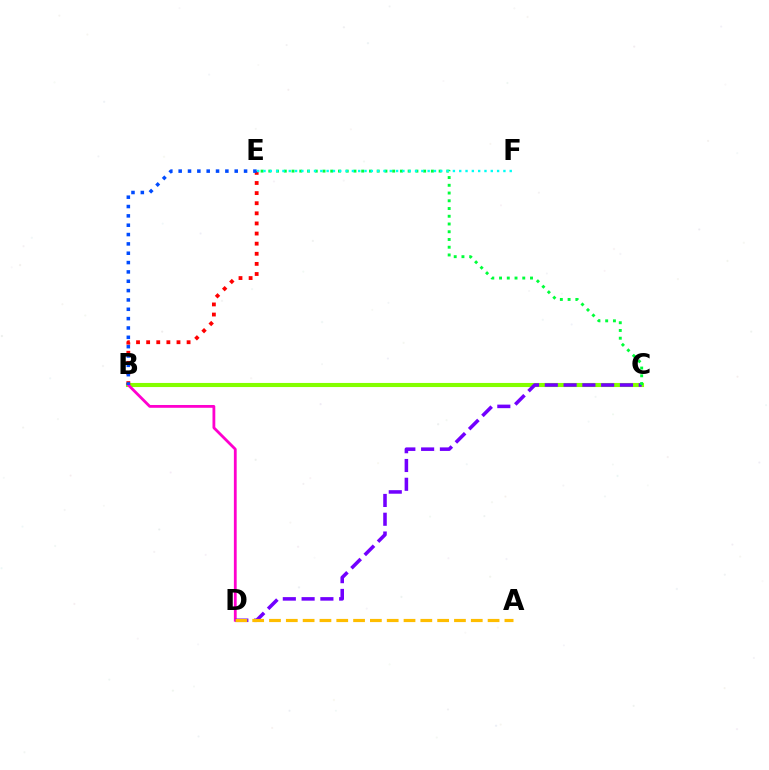{('B', 'C'): [{'color': '#84ff00', 'line_style': 'solid', 'thickness': 2.95}], ('B', 'E'): [{'color': '#ff0000', 'line_style': 'dotted', 'thickness': 2.75}, {'color': '#004bff', 'line_style': 'dotted', 'thickness': 2.54}], ('B', 'D'): [{'color': '#ff00cf', 'line_style': 'solid', 'thickness': 2.01}], ('C', 'D'): [{'color': '#7200ff', 'line_style': 'dashed', 'thickness': 2.55}], ('C', 'E'): [{'color': '#00ff39', 'line_style': 'dotted', 'thickness': 2.1}], ('E', 'F'): [{'color': '#00fff6', 'line_style': 'dotted', 'thickness': 1.72}], ('A', 'D'): [{'color': '#ffbd00', 'line_style': 'dashed', 'thickness': 2.28}]}